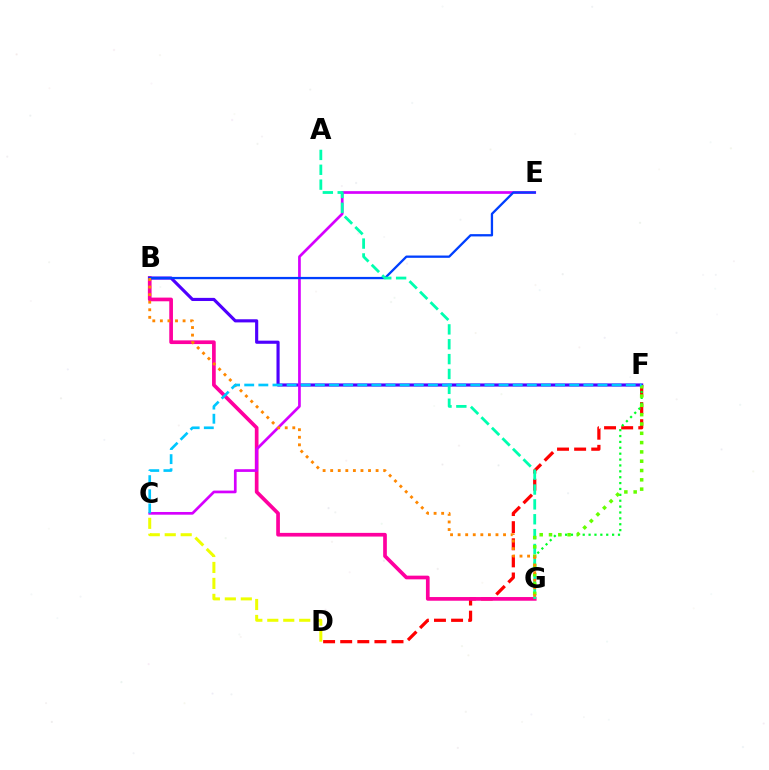{('D', 'F'): [{'color': '#ff0000', 'line_style': 'dashed', 'thickness': 2.32}], ('B', 'G'): [{'color': '#ff00a0', 'line_style': 'solid', 'thickness': 2.66}, {'color': '#ff8800', 'line_style': 'dotted', 'thickness': 2.06}], ('B', 'F'): [{'color': '#4f00ff', 'line_style': 'solid', 'thickness': 2.26}], ('C', 'E'): [{'color': '#d600ff', 'line_style': 'solid', 'thickness': 1.94}], ('F', 'G'): [{'color': '#00ff27', 'line_style': 'dotted', 'thickness': 1.6}, {'color': '#66ff00', 'line_style': 'dotted', 'thickness': 2.53}], ('B', 'E'): [{'color': '#003fff', 'line_style': 'solid', 'thickness': 1.65}], ('A', 'G'): [{'color': '#00ffaf', 'line_style': 'dashed', 'thickness': 2.02}], ('C', 'D'): [{'color': '#eeff00', 'line_style': 'dashed', 'thickness': 2.17}], ('C', 'F'): [{'color': '#00c7ff', 'line_style': 'dashed', 'thickness': 1.92}]}